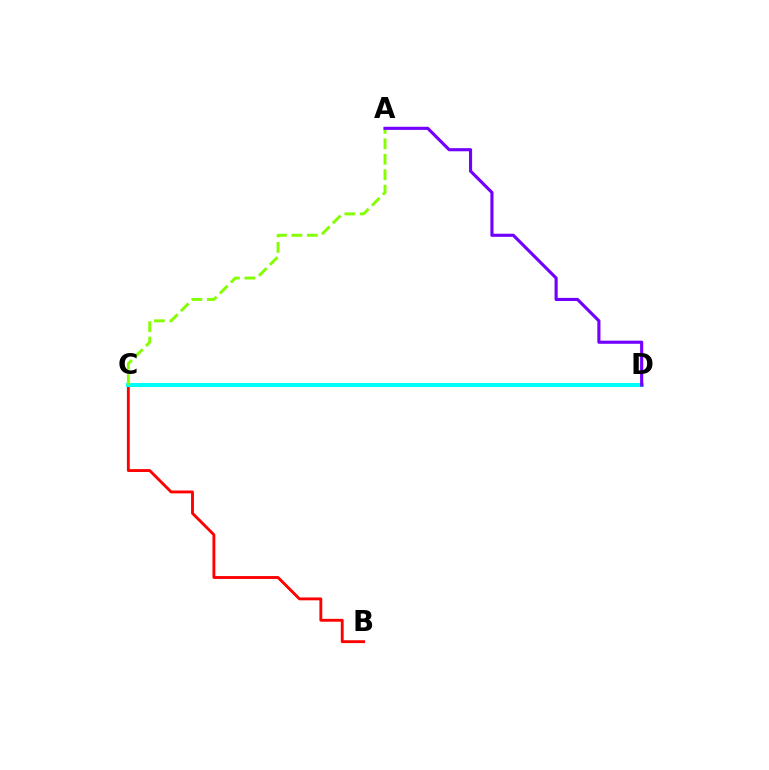{('B', 'C'): [{'color': '#ff0000', 'line_style': 'solid', 'thickness': 2.06}], ('C', 'D'): [{'color': '#00fff6', 'line_style': 'solid', 'thickness': 2.92}], ('A', 'C'): [{'color': '#84ff00', 'line_style': 'dashed', 'thickness': 2.1}], ('A', 'D'): [{'color': '#7200ff', 'line_style': 'solid', 'thickness': 2.25}]}